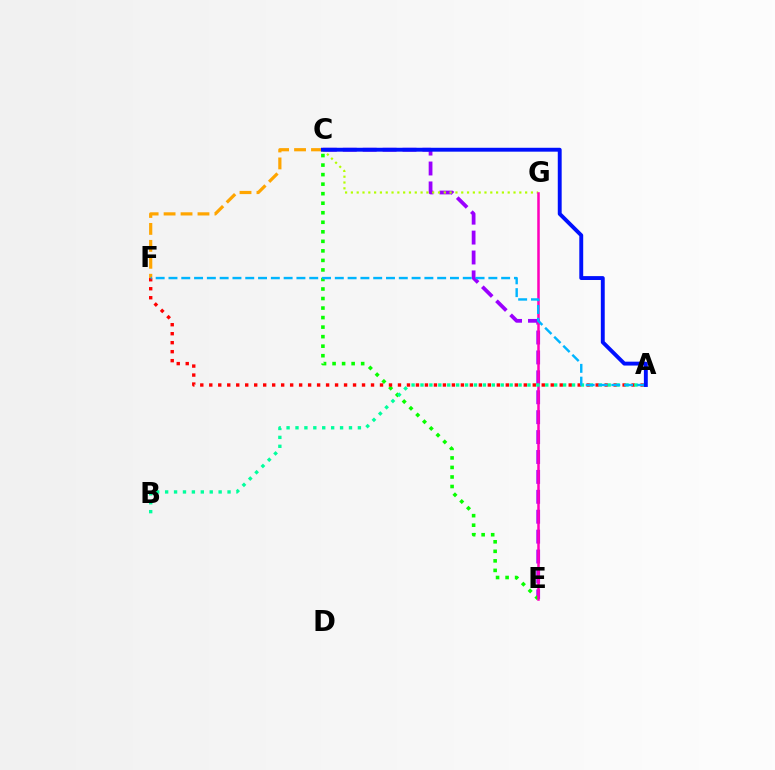{('C', 'E'): [{'color': '#9b00ff', 'line_style': 'dashed', 'thickness': 2.7}, {'color': '#08ff00', 'line_style': 'dotted', 'thickness': 2.59}], ('C', 'G'): [{'color': '#b3ff00', 'line_style': 'dotted', 'thickness': 1.58}], ('C', 'F'): [{'color': '#ffa500', 'line_style': 'dashed', 'thickness': 2.3}], ('E', 'G'): [{'color': '#ff00bd', 'line_style': 'solid', 'thickness': 1.82}], ('A', 'F'): [{'color': '#ff0000', 'line_style': 'dotted', 'thickness': 2.44}, {'color': '#00b5ff', 'line_style': 'dashed', 'thickness': 1.74}], ('A', 'B'): [{'color': '#00ff9d', 'line_style': 'dotted', 'thickness': 2.42}], ('A', 'C'): [{'color': '#0010ff', 'line_style': 'solid', 'thickness': 2.8}]}